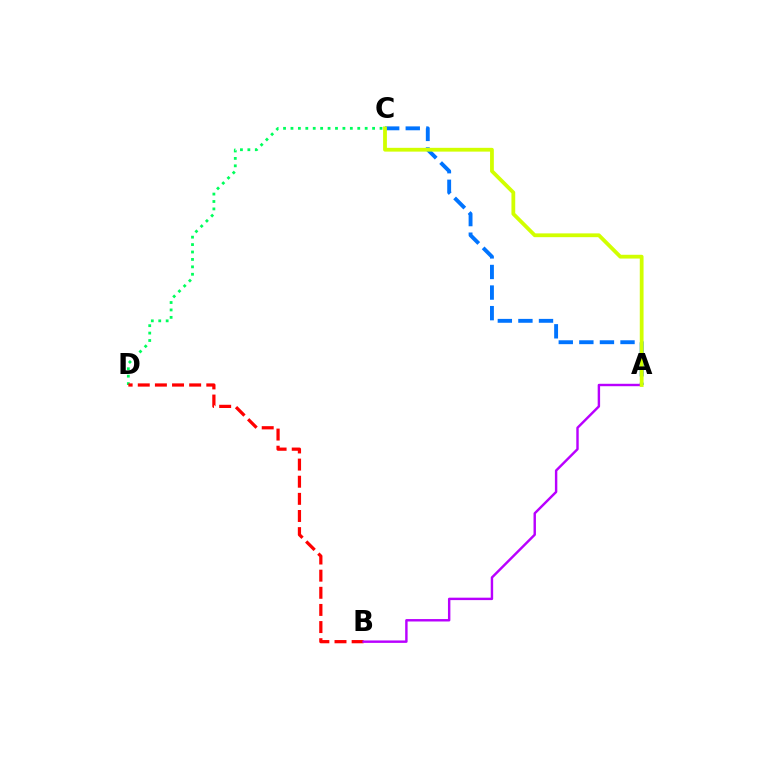{('C', 'D'): [{'color': '#00ff5c', 'line_style': 'dotted', 'thickness': 2.02}], ('B', 'D'): [{'color': '#ff0000', 'line_style': 'dashed', 'thickness': 2.33}], ('A', 'C'): [{'color': '#0074ff', 'line_style': 'dashed', 'thickness': 2.8}, {'color': '#d1ff00', 'line_style': 'solid', 'thickness': 2.73}], ('A', 'B'): [{'color': '#b900ff', 'line_style': 'solid', 'thickness': 1.75}]}